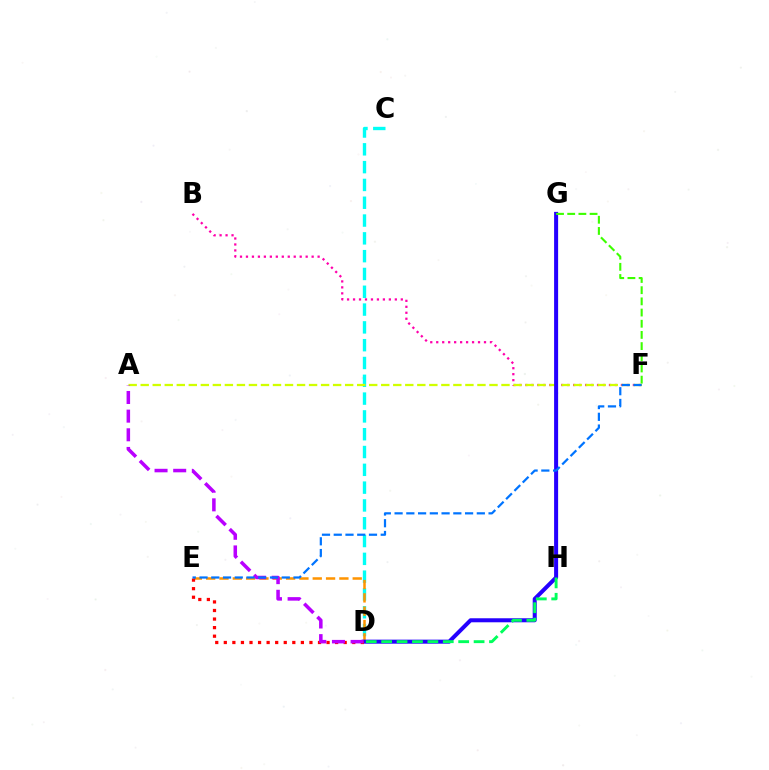{('B', 'F'): [{'color': '#ff00ac', 'line_style': 'dotted', 'thickness': 1.62}], ('C', 'D'): [{'color': '#00fff6', 'line_style': 'dashed', 'thickness': 2.42}], ('A', 'F'): [{'color': '#d1ff00', 'line_style': 'dashed', 'thickness': 1.63}], ('D', 'E'): [{'color': '#ff9400', 'line_style': 'dashed', 'thickness': 1.81}, {'color': '#ff0000', 'line_style': 'dotted', 'thickness': 2.33}], ('D', 'G'): [{'color': '#2500ff', 'line_style': 'solid', 'thickness': 2.9}], ('D', 'H'): [{'color': '#00ff5c', 'line_style': 'dashed', 'thickness': 2.09}], ('A', 'D'): [{'color': '#b900ff', 'line_style': 'dashed', 'thickness': 2.53}], ('F', 'G'): [{'color': '#3dff00', 'line_style': 'dashed', 'thickness': 1.52}], ('E', 'F'): [{'color': '#0074ff', 'line_style': 'dashed', 'thickness': 1.6}]}